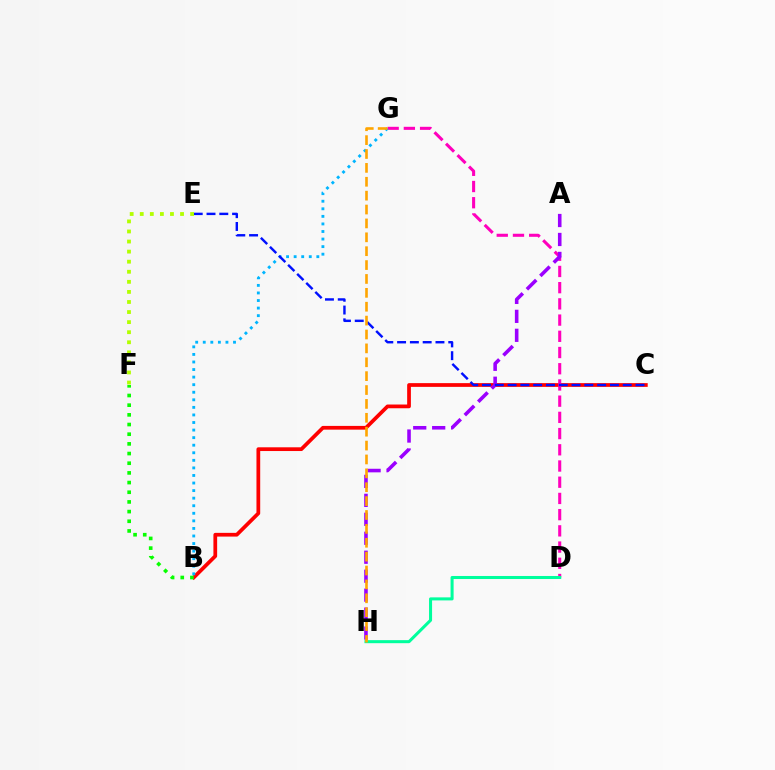{('B', 'C'): [{'color': '#ff0000', 'line_style': 'solid', 'thickness': 2.69}], ('D', 'G'): [{'color': '#ff00bd', 'line_style': 'dashed', 'thickness': 2.2}], ('B', 'G'): [{'color': '#00b5ff', 'line_style': 'dotted', 'thickness': 2.06}], ('D', 'H'): [{'color': '#00ff9d', 'line_style': 'solid', 'thickness': 2.19}], ('A', 'H'): [{'color': '#9b00ff', 'line_style': 'dashed', 'thickness': 2.58}], ('C', 'E'): [{'color': '#0010ff', 'line_style': 'dashed', 'thickness': 1.74}], ('B', 'F'): [{'color': '#08ff00', 'line_style': 'dotted', 'thickness': 2.63}], ('E', 'F'): [{'color': '#b3ff00', 'line_style': 'dotted', 'thickness': 2.74}], ('G', 'H'): [{'color': '#ffa500', 'line_style': 'dashed', 'thickness': 1.89}]}